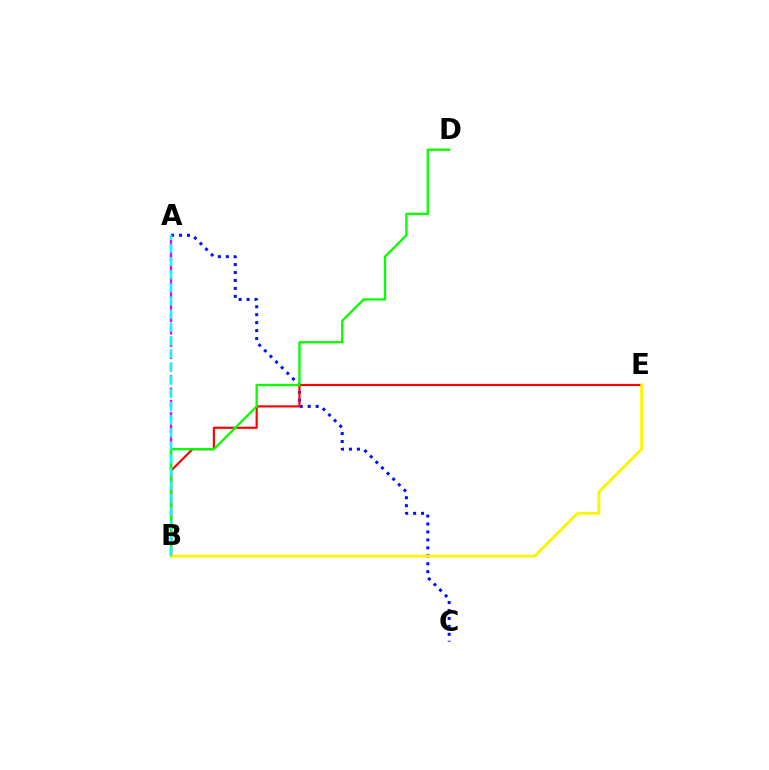{('A', 'C'): [{'color': '#0010ff', 'line_style': 'dotted', 'thickness': 2.16}], ('A', 'B'): [{'color': '#ee00ff', 'line_style': 'dashed', 'thickness': 1.67}, {'color': '#00fff6', 'line_style': 'dashed', 'thickness': 1.79}], ('B', 'E'): [{'color': '#ff0000', 'line_style': 'solid', 'thickness': 1.55}, {'color': '#fcf500', 'line_style': 'solid', 'thickness': 2.05}], ('B', 'D'): [{'color': '#08ff00', 'line_style': 'solid', 'thickness': 1.68}]}